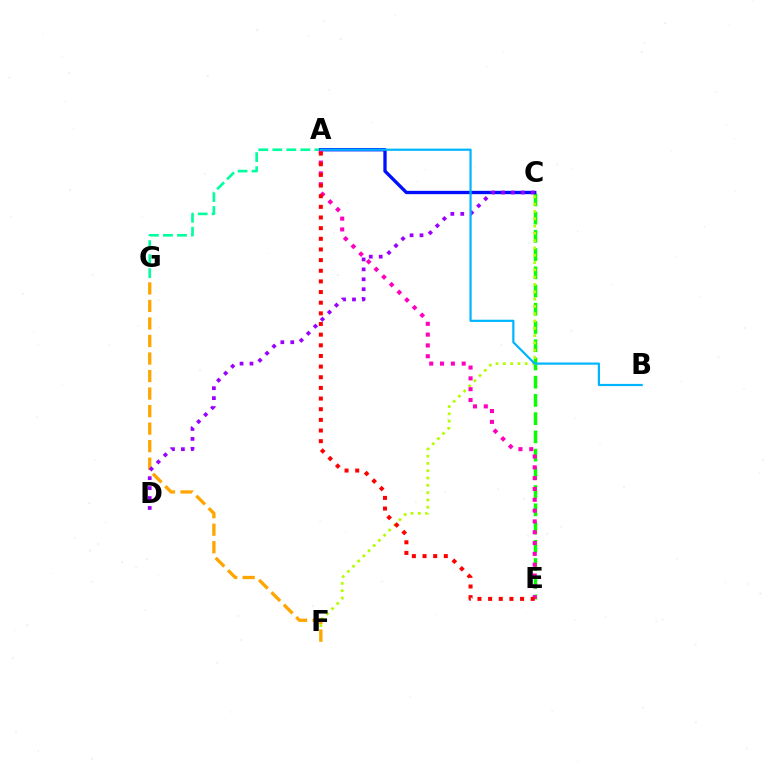{('C', 'E'): [{'color': '#08ff00', 'line_style': 'dashed', 'thickness': 2.48}], ('C', 'F'): [{'color': '#b3ff00', 'line_style': 'dotted', 'thickness': 1.98}], ('A', 'G'): [{'color': '#00ff9d', 'line_style': 'dashed', 'thickness': 1.91}], ('A', 'C'): [{'color': '#0010ff', 'line_style': 'solid', 'thickness': 2.4}], ('F', 'G'): [{'color': '#ffa500', 'line_style': 'dashed', 'thickness': 2.38}], ('A', 'E'): [{'color': '#ff00bd', 'line_style': 'dotted', 'thickness': 2.94}, {'color': '#ff0000', 'line_style': 'dotted', 'thickness': 2.89}], ('C', 'D'): [{'color': '#9b00ff', 'line_style': 'dotted', 'thickness': 2.7}], ('A', 'B'): [{'color': '#00b5ff', 'line_style': 'solid', 'thickness': 1.59}]}